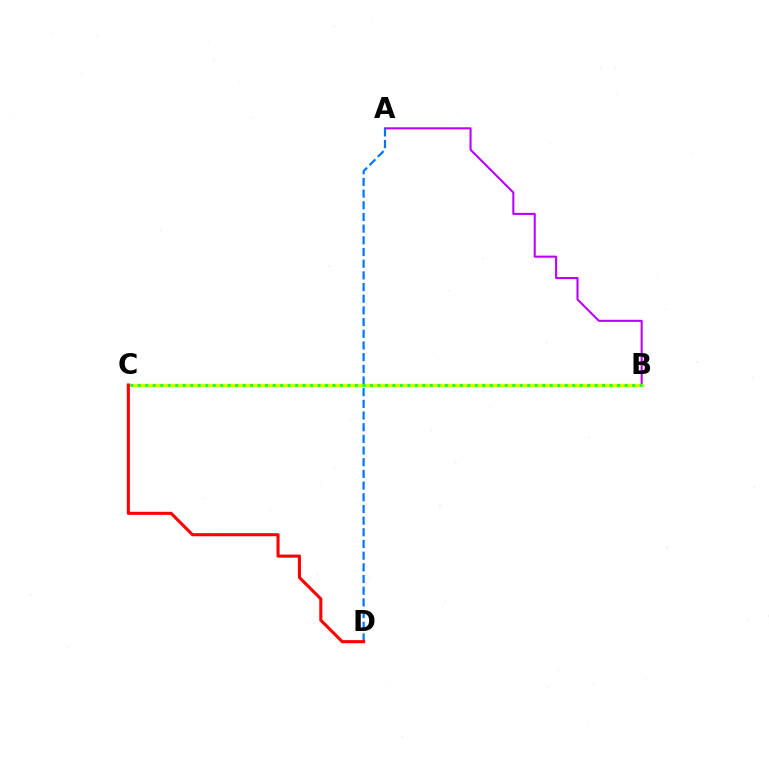{('A', 'B'): [{'color': '#b900ff', 'line_style': 'solid', 'thickness': 1.5}], ('B', 'C'): [{'color': '#d1ff00', 'line_style': 'solid', 'thickness': 2.35}, {'color': '#00ff5c', 'line_style': 'dotted', 'thickness': 2.03}], ('A', 'D'): [{'color': '#0074ff', 'line_style': 'dashed', 'thickness': 1.59}], ('C', 'D'): [{'color': '#ff0000', 'line_style': 'solid', 'thickness': 2.22}]}